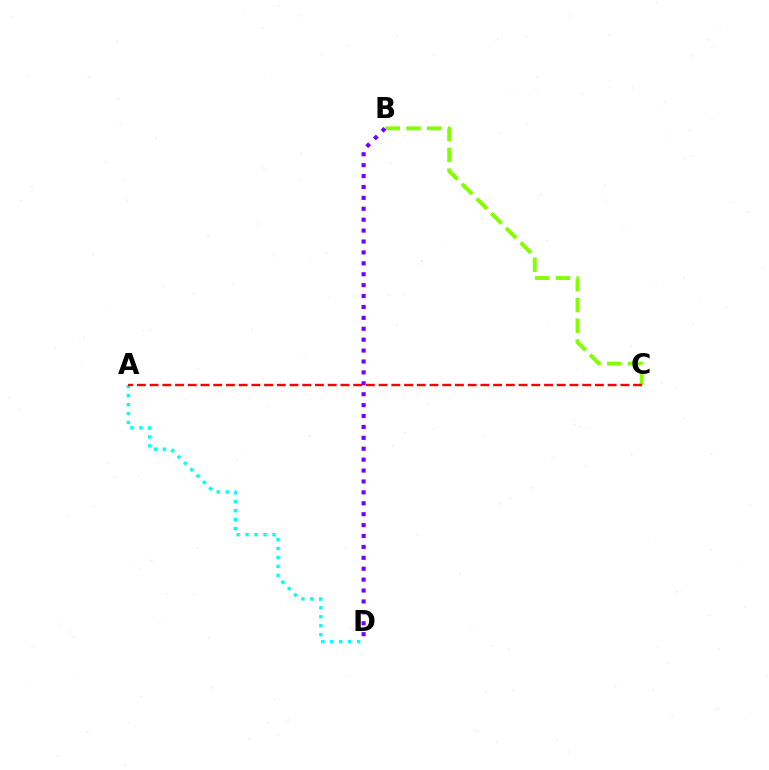{('B', 'C'): [{'color': '#84ff00', 'line_style': 'dashed', 'thickness': 2.82}], ('A', 'D'): [{'color': '#00fff6', 'line_style': 'dotted', 'thickness': 2.43}], ('B', 'D'): [{'color': '#7200ff', 'line_style': 'dotted', 'thickness': 2.96}], ('A', 'C'): [{'color': '#ff0000', 'line_style': 'dashed', 'thickness': 1.73}]}